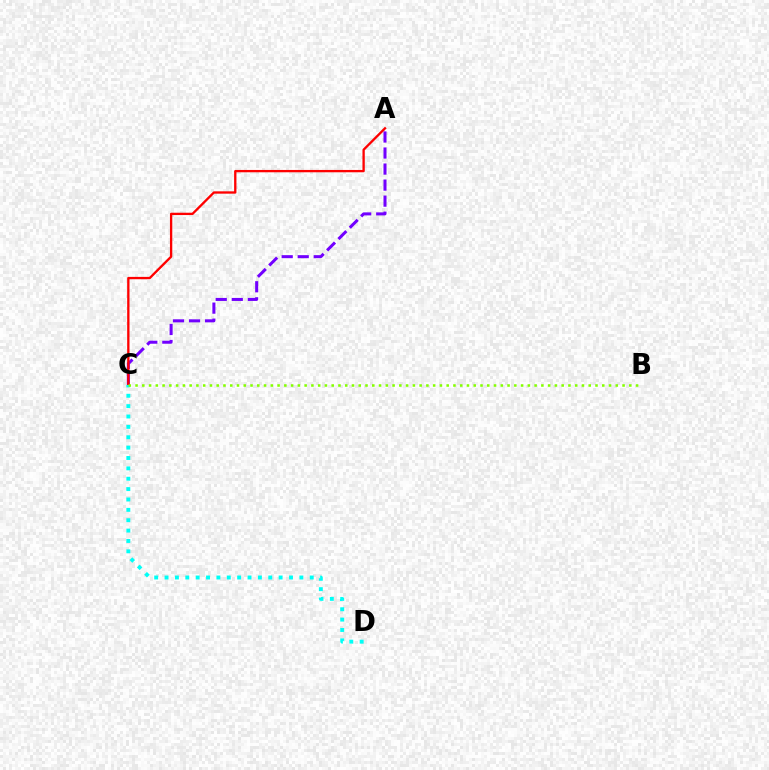{('A', 'C'): [{'color': '#7200ff', 'line_style': 'dashed', 'thickness': 2.18}, {'color': '#ff0000', 'line_style': 'solid', 'thickness': 1.68}], ('C', 'D'): [{'color': '#00fff6', 'line_style': 'dotted', 'thickness': 2.82}], ('B', 'C'): [{'color': '#84ff00', 'line_style': 'dotted', 'thickness': 1.84}]}